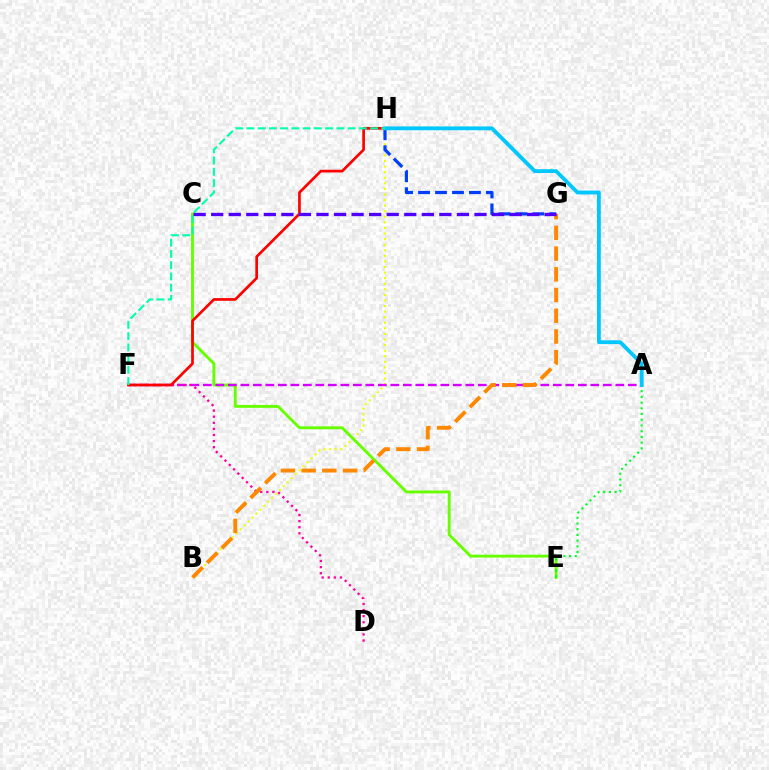{('B', 'H'): [{'color': '#eeff00', 'line_style': 'dotted', 'thickness': 1.52}], ('C', 'E'): [{'color': '#66ff00', 'line_style': 'solid', 'thickness': 2.08}], ('A', 'F'): [{'color': '#d600ff', 'line_style': 'dashed', 'thickness': 1.7}], ('D', 'F'): [{'color': '#ff00a0', 'line_style': 'dotted', 'thickness': 1.66}], ('A', 'E'): [{'color': '#00ff27', 'line_style': 'dotted', 'thickness': 1.55}], ('B', 'G'): [{'color': '#ff8800', 'line_style': 'dashed', 'thickness': 2.81}], ('F', 'H'): [{'color': '#ff0000', 'line_style': 'solid', 'thickness': 1.94}, {'color': '#00ffaf', 'line_style': 'dashed', 'thickness': 1.53}], ('G', 'H'): [{'color': '#003fff', 'line_style': 'dashed', 'thickness': 2.3}], ('A', 'H'): [{'color': '#00c7ff', 'line_style': 'solid', 'thickness': 2.75}], ('C', 'G'): [{'color': '#4f00ff', 'line_style': 'dashed', 'thickness': 2.38}]}